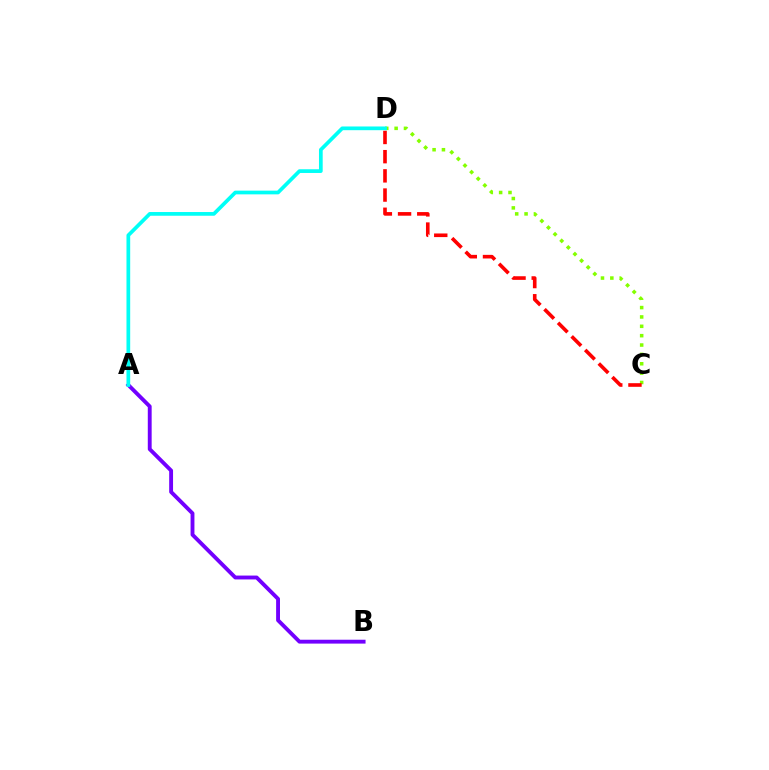{('C', 'D'): [{'color': '#84ff00', 'line_style': 'dotted', 'thickness': 2.54}, {'color': '#ff0000', 'line_style': 'dashed', 'thickness': 2.61}], ('A', 'B'): [{'color': '#7200ff', 'line_style': 'solid', 'thickness': 2.79}], ('A', 'D'): [{'color': '#00fff6', 'line_style': 'solid', 'thickness': 2.67}]}